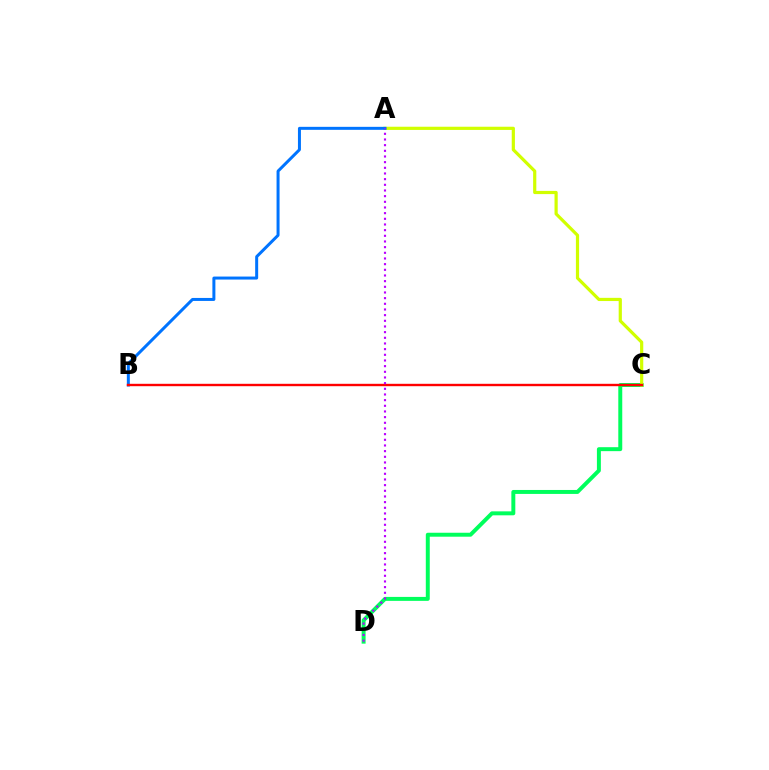{('C', 'D'): [{'color': '#00ff5c', 'line_style': 'solid', 'thickness': 2.85}], ('A', 'C'): [{'color': '#d1ff00', 'line_style': 'solid', 'thickness': 2.3}], ('A', 'B'): [{'color': '#0074ff', 'line_style': 'solid', 'thickness': 2.16}], ('B', 'C'): [{'color': '#ff0000', 'line_style': 'solid', 'thickness': 1.72}], ('A', 'D'): [{'color': '#b900ff', 'line_style': 'dotted', 'thickness': 1.54}]}